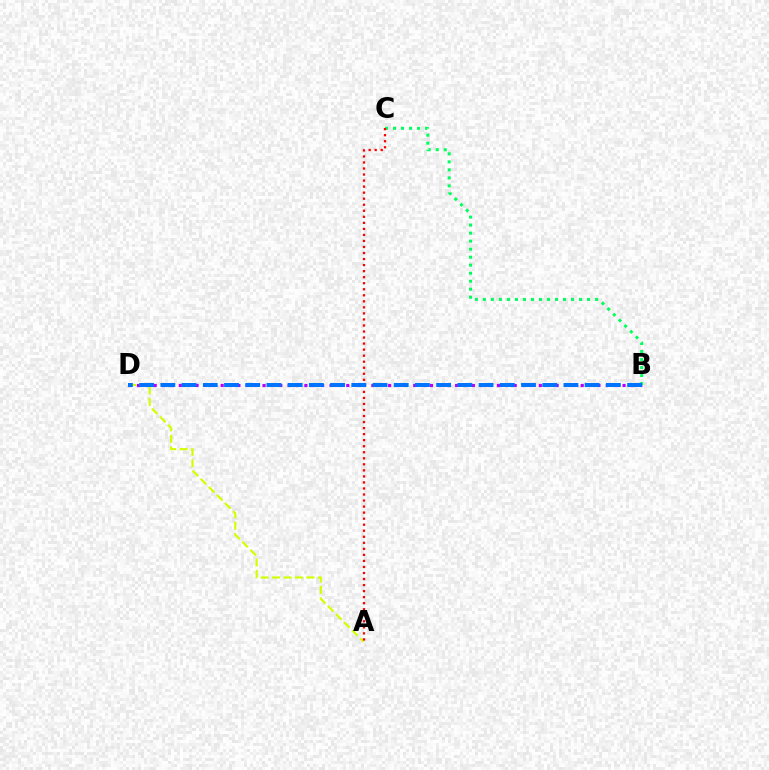{('B', 'D'): [{'color': '#b900ff', 'line_style': 'dotted', 'thickness': 2.27}, {'color': '#0074ff', 'line_style': 'dashed', 'thickness': 2.88}], ('A', 'D'): [{'color': '#d1ff00', 'line_style': 'dashed', 'thickness': 1.55}], ('B', 'C'): [{'color': '#00ff5c', 'line_style': 'dotted', 'thickness': 2.18}], ('A', 'C'): [{'color': '#ff0000', 'line_style': 'dotted', 'thickness': 1.64}]}